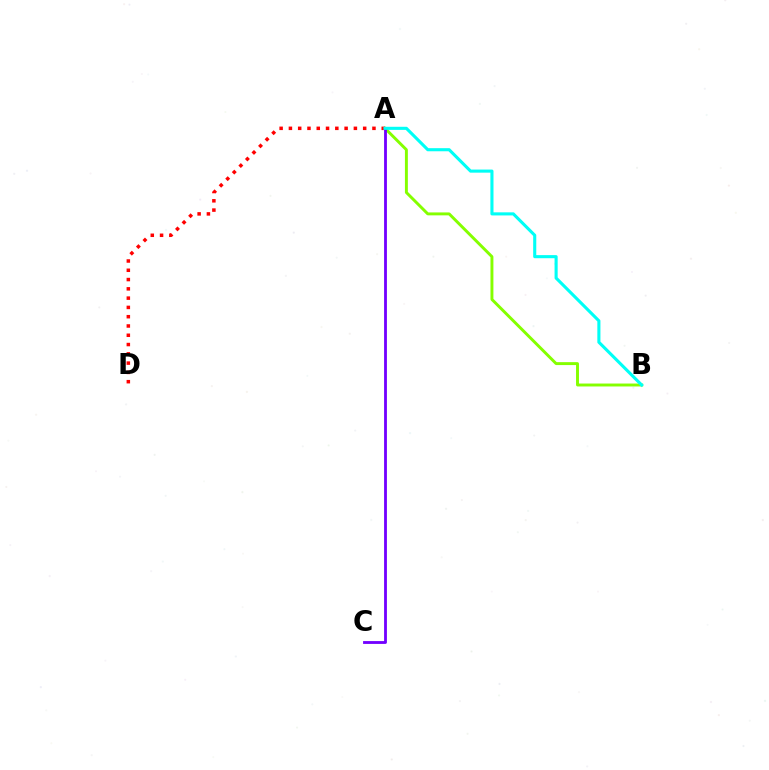{('A', 'B'): [{'color': '#84ff00', 'line_style': 'solid', 'thickness': 2.11}, {'color': '#00fff6', 'line_style': 'solid', 'thickness': 2.23}], ('A', 'D'): [{'color': '#ff0000', 'line_style': 'dotted', 'thickness': 2.52}], ('A', 'C'): [{'color': '#7200ff', 'line_style': 'solid', 'thickness': 2.04}]}